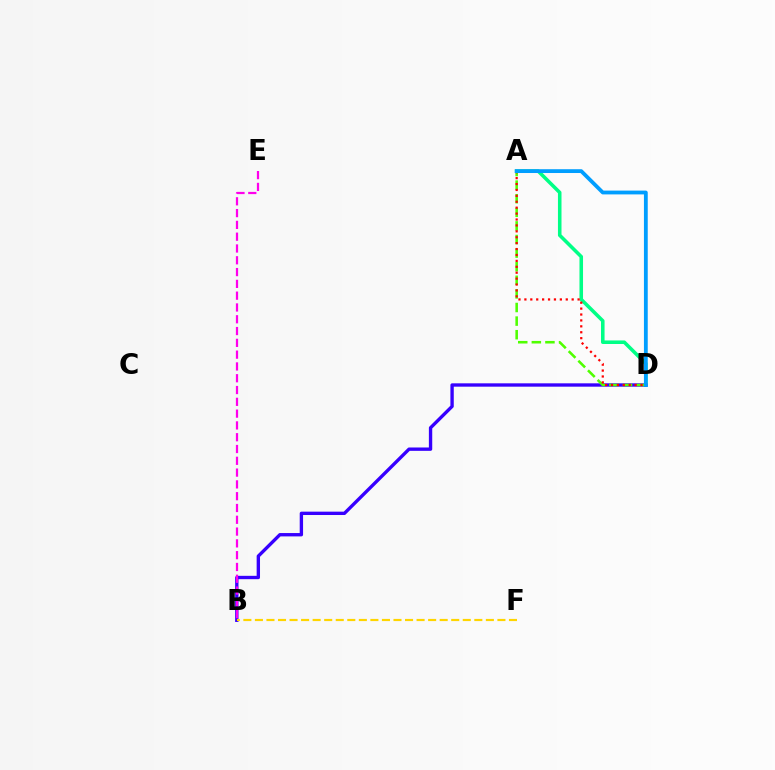{('A', 'D'): [{'color': '#00ff86', 'line_style': 'solid', 'thickness': 2.56}, {'color': '#4fff00', 'line_style': 'dashed', 'thickness': 1.85}, {'color': '#ff0000', 'line_style': 'dotted', 'thickness': 1.61}, {'color': '#009eff', 'line_style': 'solid', 'thickness': 2.74}], ('B', 'D'): [{'color': '#3700ff', 'line_style': 'solid', 'thickness': 2.41}], ('B', 'E'): [{'color': '#ff00ed', 'line_style': 'dashed', 'thickness': 1.6}], ('B', 'F'): [{'color': '#ffd500', 'line_style': 'dashed', 'thickness': 1.57}]}